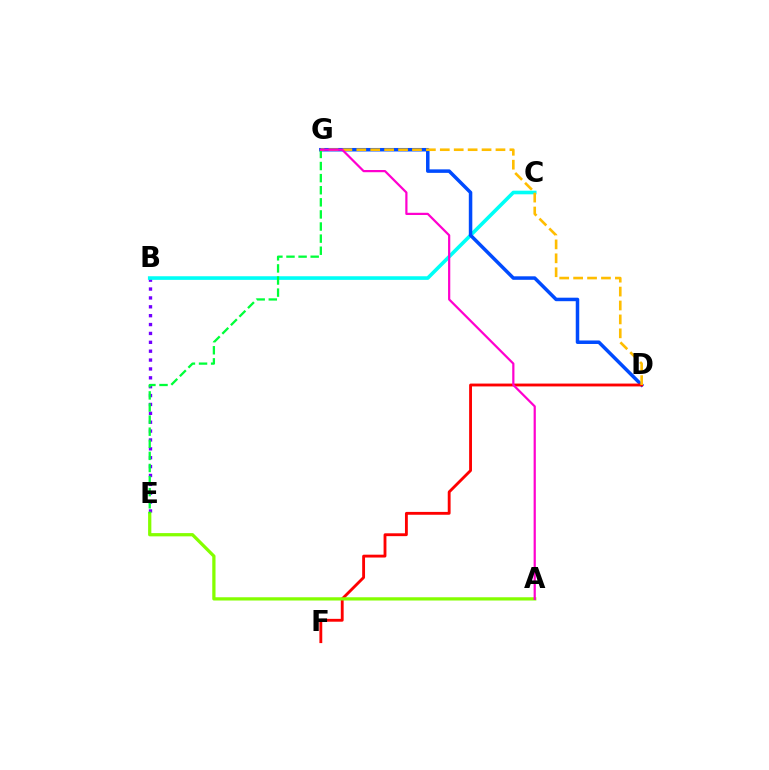{('B', 'E'): [{'color': '#7200ff', 'line_style': 'dotted', 'thickness': 2.41}], ('B', 'C'): [{'color': '#00fff6', 'line_style': 'solid', 'thickness': 2.61}], ('D', 'G'): [{'color': '#004bff', 'line_style': 'solid', 'thickness': 2.52}, {'color': '#ffbd00', 'line_style': 'dashed', 'thickness': 1.89}], ('D', 'F'): [{'color': '#ff0000', 'line_style': 'solid', 'thickness': 2.05}], ('A', 'E'): [{'color': '#84ff00', 'line_style': 'solid', 'thickness': 2.34}], ('E', 'G'): [{'color': '#00ff39', 'line_style': 'dashed', 'thickness': 1.64}], ('A', 'G'): [{'color': '#ff00cf', 'line_style': 'solid', 'thickness': 1.59}]}